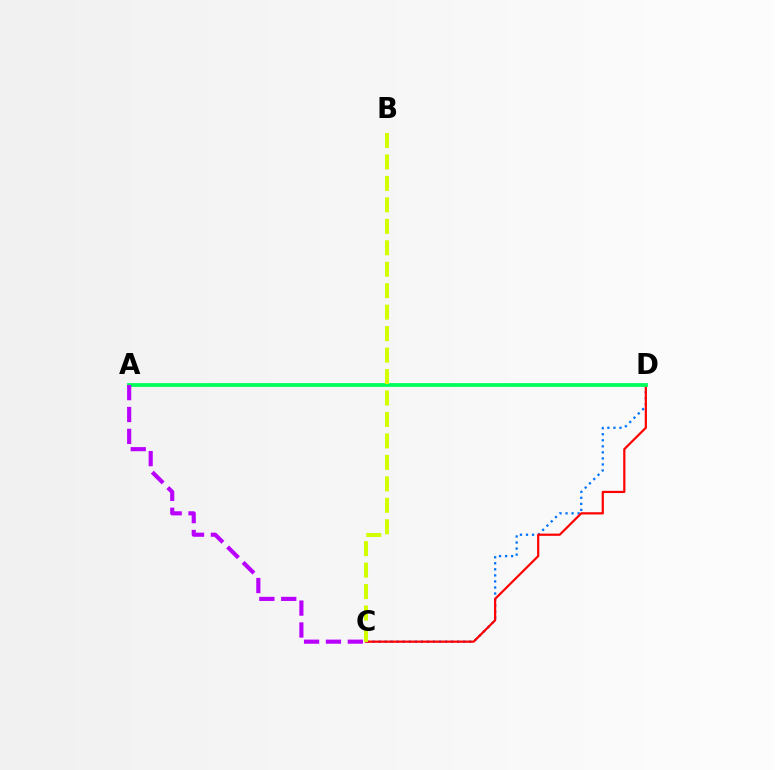{('C', 'D'): [{'color': '#0074ff', 'line_style': 'dotted', 'thickness': 1.64}, {'color': '#ff0000', 'line_style': 'solid', 'thickness': 1.59}], ('A', 'D'): [{'color': '#00ff5c', 'line_style': 'solid', 'thickness': 2.73}], ('B', 'C'): [{'color': '#d1ff00', 'line_style': 'dashed', 'thickness': 2.92}], ('A', 'C'): [{'color': '#b900ff', 'line_style': 'dashed', 'thickness': 2.97}]}